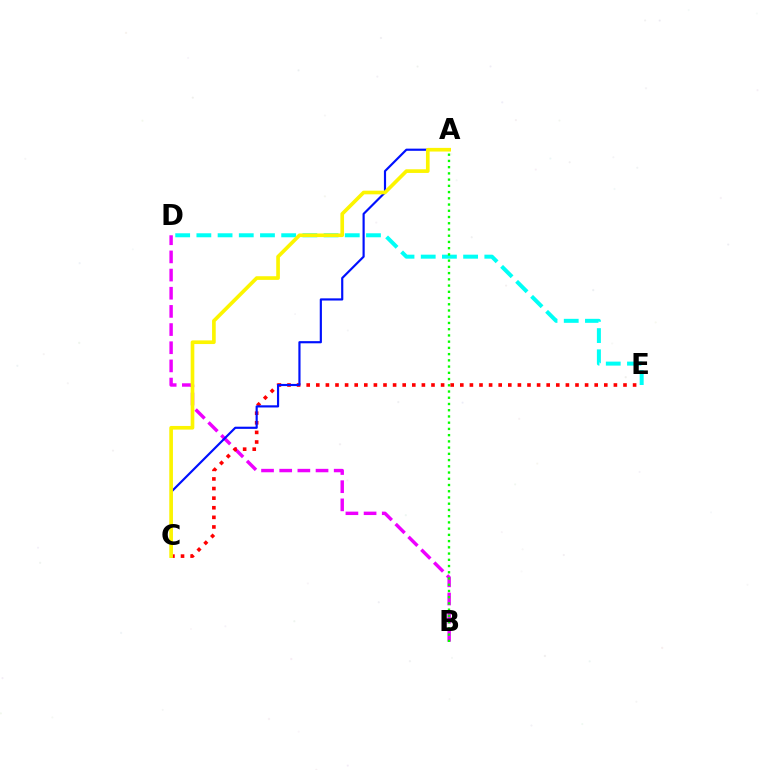{('D', 'E'): [{'color': '#00fff6', 'line_style': 'dashed', 'thickness': 2.88}], ('B', 'D'): [{'color': '#ee00ff', 'line_style': 'dashed', 'thickness': 2.47}], ('C', 'E'): [{'color': '#ff0000', 'line_style': 'dotted', 'thickness': 2.61}], ('A', 'C'): [{'color': '#0010ff', 'line_style': 'solid', 'thickness': 1.56}, {'color': '#fcf500', 'line_style': 'solid', 'thickness': 2.63}], ('A', 'B'): [{'color': '#08ff00', 'line_style': 'dotted', 'thickness': 1.69}]}